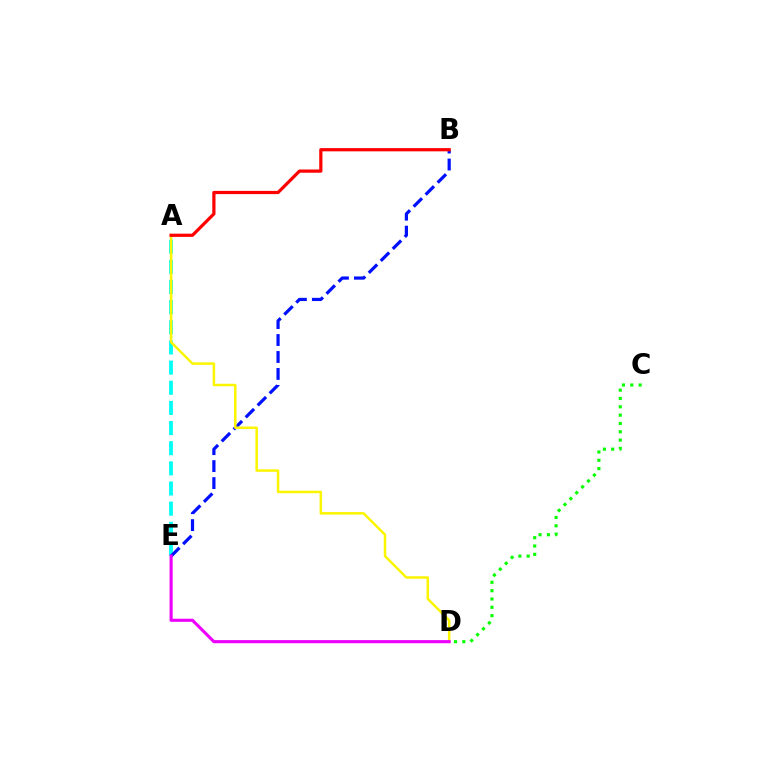{('A', 'E'): [{'color': '#00fff6', 'line_style': 'dashed', 'thickness': 2.74}], ('B', 'E'): [{'color': '#0010ff', 'line_style': 'dashed', 'thickness': 2.3}], ('A', 'D'): [{'color': '#fcf500', 'line_style': 'solid', 'thickness': 1.8}], ('C', 'D'): [{'color': '#08ff00', 'line_style': 'dotted', 'thickness': 2.26}], ('A', 'B'): [{'color': '#ff0000', 'line_style': 'solid', 'thickness': 2.32}], ('D', 'E'): [{'color': '#ee00ff', 'line_style': 'solid', 'thickness': 2.24}]}